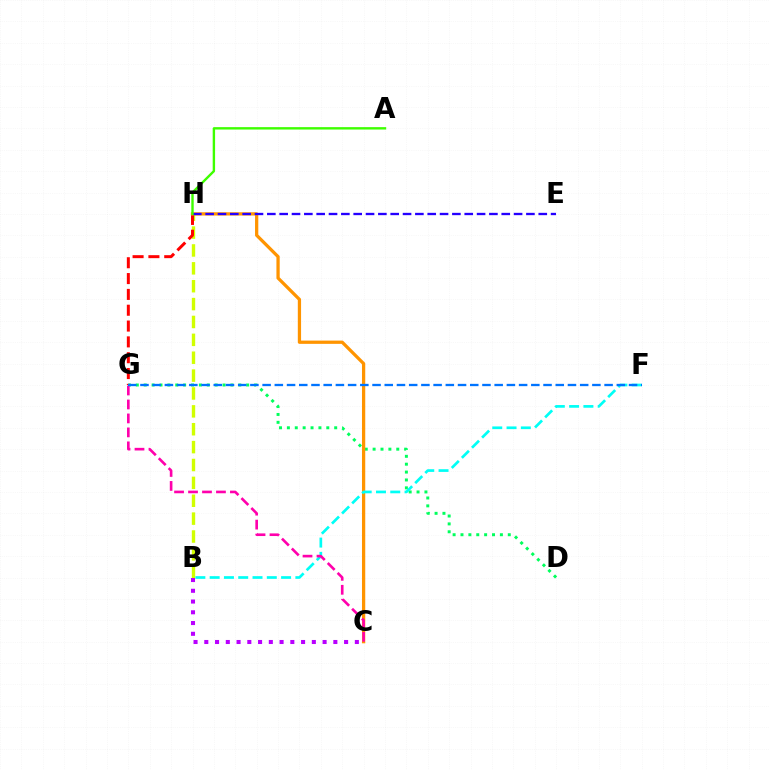{('D', 'G'): [{'color': '#00ff5c', 'line_style': 'dotted', 'thickness': 2.14}], ('B', 'H'): [{'color': '#d1ff00', 'line_style': 'dashed', 'thickness': 2.43}], ('G', 'H'): [{'color': '#ff0000', 'line_style': 'dashed', 'thickness': 2.15}], ('C', 'H'): [{'color': '#ff9400', 'line_style': 'solid', 'thickness': 2.35}], ('E', 'H'): [{'color': '#2500ff', 'line_style': 'dashed', 'thickness': 1.68}], ('A', 'H'): [{'color': '#3dff00', 'line_style': 'solid', 'thickness': 1.72}], ('B', 'F'): [{'color': '#00fff6', 'line_style': 'dashed', 'thickness': 1.94}], ('B', 'C'): [{'color': '#b900ff', 'line_style': 'dotted', 'thickness': 2.92}], ('C', 'G'): [{'color': '#ff00ac', 'line_style': 'dashed', 'thickness': 1.9}], ('F', 'G'): [{'color': '#0074ff', 'line_style': 'dashed', 'thickness': 1.66}]}